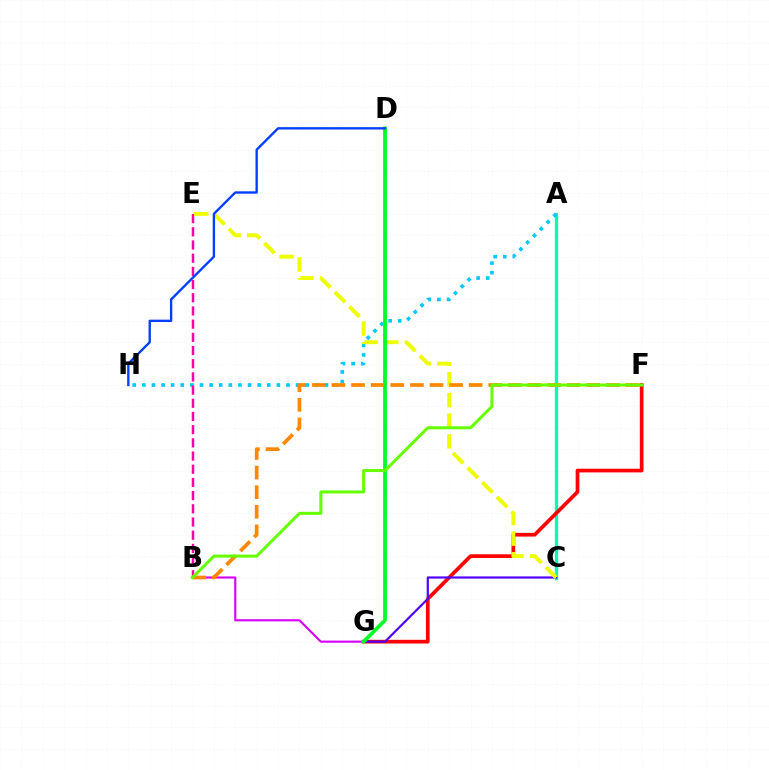{('A', 'C'): [{'color': '#00ffaf', 'line_style': 'solid', 'thickness': 2.37}], ('A', 'H'): [{'color': '#00c7ff', 'line_style': 'dotted', 'thickness': 2.61}], ('B', 'G'): [{'color': '#d600ff', 'line_style': 'solid', 'thickness': 1.54}], ('B', 'E'): [{'color': '#ff00a0', 'line_style': 'dashed', 'thickness': 1.79}], ('F', 'G'): [{'color': '#ff0000', 'line_style': 'solid', 'thickness': 2.66}], ('C', 'G'): [{'color': '#4f00ff', 'line_style': 'solid', 'thickness': 1.57}], ('C', 'E'): [{'color': '#eeff00', 'line_style': 'dashed', 'thickness': 2.8}], ('B', 'F'): [{'color': '#ff8800', 'line_style': 'dashed', 'thickness': 2.66}, {'color': '#66ff00', 'line_style': 'solid', 'thickness': 2.17}], ('D', 'G'): [{'color': '#00ff27', 'line_style': 'solid', 'thickness': 2.71}], ('D', 'H'): [{'color': '#003fff', 'line_style': 'solid', 'thickness': 1.7}]}